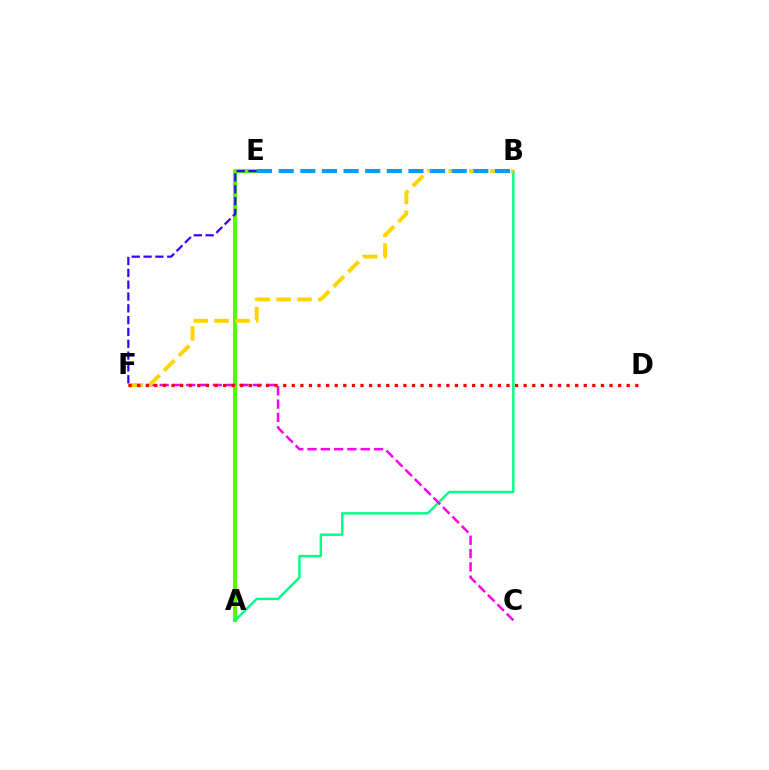{('A', 'E'): [{'color': '#4fff00', 'line_style': 'solid', 'thickness': 2.97}], ('A', 'B'): [{'color': '#00ff86', 'line_style': 'solid', 'thickness': 1.73}], ('C', 'F'): [{'color': '#ff00ed', 'line_style': 'dashed', 'thickness': 1.81}], ('B', 'F'): [{'color': '#ffd500', 'line_style': 'dashed', 'thickness': 2.83}], ('E', 'F'): [{'color': '#3700ff', 'line_style': 'dashed', 'thickness': 1.61}], ('B', 'E'): [{'color': '#009eff', 'line_style': 'dashed', 'thickness': 2.94}], ('D', 'F'): [{'color': '#ff0000', 'line_style': 'dotted', 'thickness': 2.33}]}